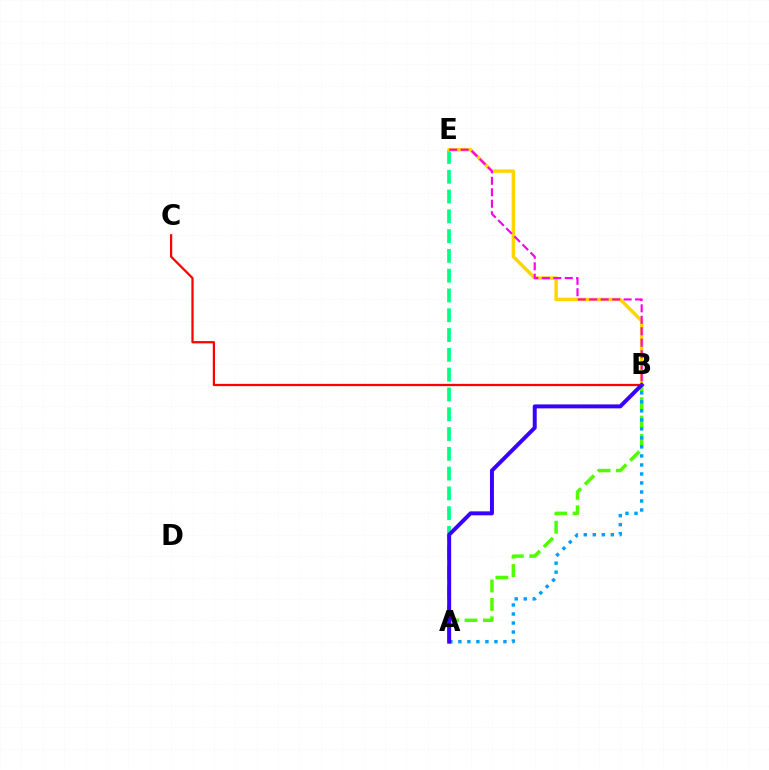{('A', 'E'): [{'color': '#00ff86', 'line_style': 'dashed', 'thickness': 2.69}], ('B', 'C'): [{'color': '#ff0000', 'line_style': 'solid', 'thickness': 1.62}], ('B', 'E'): [{'color': '#ffd500', 'line_style': 'solid', 'thickness': 2.47}, {'color': '#ff00ed', 'line_style': 'dashed', 'thickness': 1.56}], ('A', 'B'): [{'color': '#4fff00', 'line_style': 'dashed', 'thickness': 2.5}, {'color': '#009eff', 'line_style': 'dotted', 'thickness': 2.45}, {'color': '#3700ff', 'line_style': 'solid', 'thickness': 2.85}]}